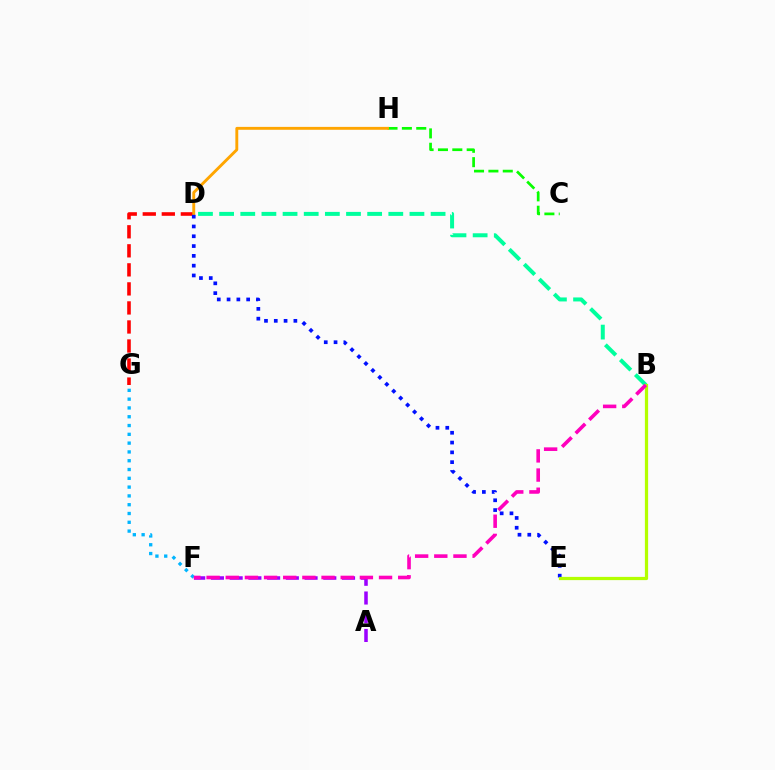{('D', 'G'): [{'color': '#ff0000', 'line_style': 'dashed', 'thickness': 2.59}], ('A', 'F'): [{'color': '#9b00ff', 'line_style': 'dashed', 'thickness': 2.54}], ('B', 'D'): [{'color': '#00ff9d', 'line_style': 'dashed', 'thickness': 2.87}], ('C', 'H'): [{'color': '#08ff00', 'line_style': 'dashed', 'thickness': 1.95}], ('D', 'H'): [{'color': '#ffa500', 'line_style': 'solid', 'thickness': 2.08}], ('D', 'E'): [{'color': '#0010ff', 'line_style': 'dotted', 'thickness': 2.66}], ('F', 'G'): [{'color': '#00b5ff', 'line_style': 'dotted', 'thickness': 2.39}], ('B', 'E'): [{'color': '#b3ff00', 'line_style': 'solid', 'thickness': 2.32}], ('B', 'F'): [{'color': '#ff00bd', 'line_style': 'dashed', 'thickness': 2.6}]}